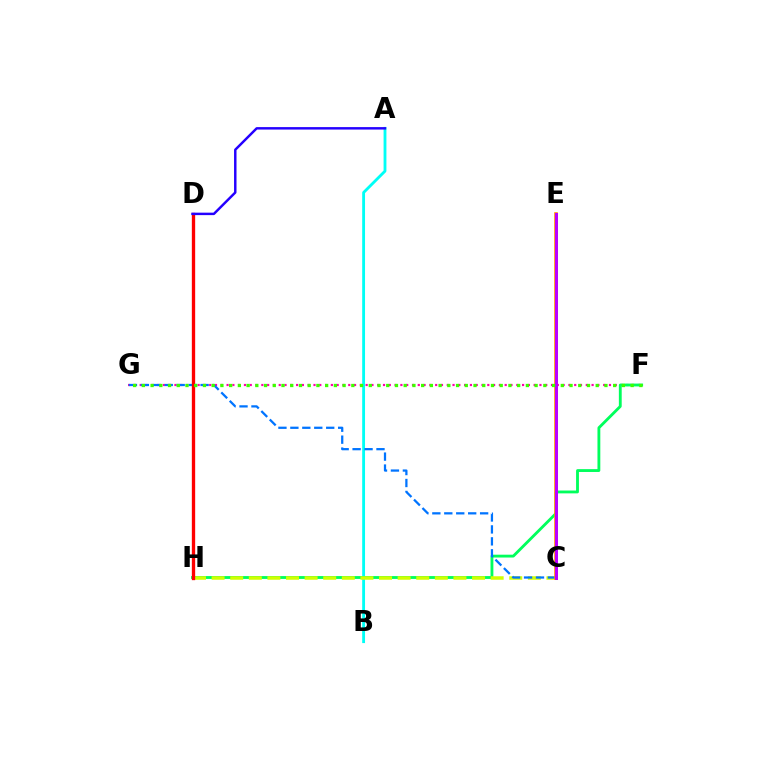{('F', 'G'): [{'color': '#ff00ac', 'line_style': 'dotted', 'thickness': 1.57}, {'color': '#3dff00', 'line_style': 'dotted', 'thickness': 2.37}], ('A', 'B'): [{'color': '#00fff6', 'line_style': 'solid', 'thickness': 2.04}], ('F', 'H'): [{'color': '#00ff5c', 'line_style': 'solid', 'thickness': 2.05}], ('C', 'H'): [{'color': '#d1ff00', 'line_style': 'dashed', 'thickness': 2.53}], ('C', 'G'): [{'color': '#0074ff', 'line_style': 'dashed', 'thickness': 1.62}], ('D', 'H'): [{'color': '#ff0000', 'line_style': 'solid', 'thickness': 2.4}], ('A', 'D'): [{'color': '#2500ff', 'line_style': 'solid', 'thickness': 1.77}], ('C', 'E'): [{'color': '#ff9400', 'line_style': 'solid', 'thickness': 2.6}, {'color': '#b900ff', 'line_style': 'solid', 'thickness': 2.17}]}